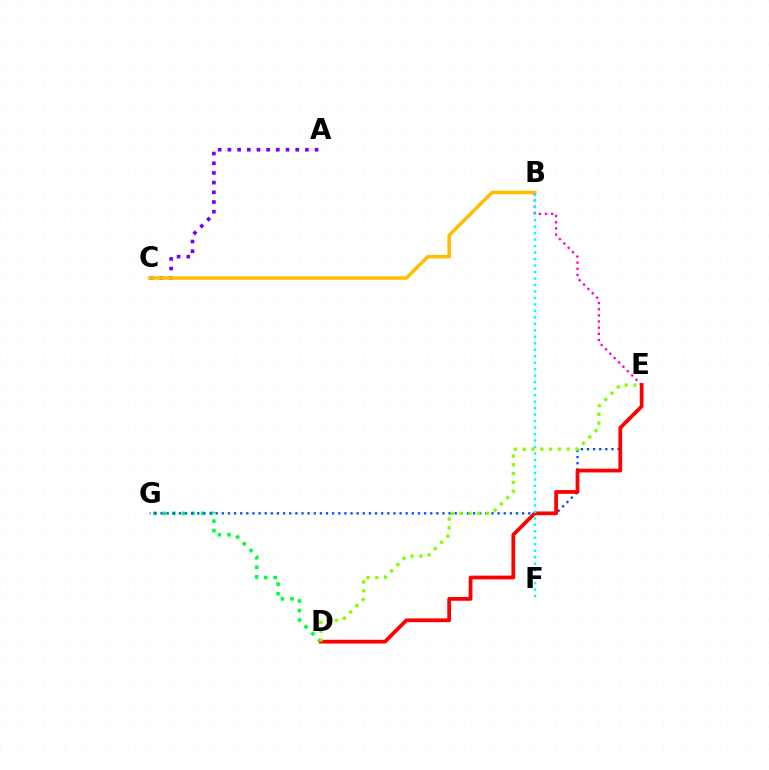{('A', 'C'): [{'color': '#7200ff', 'line_style': 'dotted', 'thickness': 2.63}], ('D', 'G'): [{'color': '#00ff39', 'line_style': 'dotted', 'thickness': 2.6}], ('B', 'C'): [{'color': '#ffbd00', 'line_style': 'solid', 'thickness': 2.51}], ('E', 'G'): [{'color': '#004bff', 'line_style': 'dotted', 'thickness': 1.67}], ('B', 'E'): [{'color': '#ff00cf', 'line_style': 'dotted', 'thickness': 1.67}], ('D', 'E'): [{'color': '#ff0000', 'line_style': 'solid', 'thickness': 2.7}, {'color': '#84ff00', 'line_style': 'dotted', 'thickness': 2.4}], ('B', 'F'): [{'color': '#00fff6', 'line_style': 'dotted', 'thickness': 1.76}]}